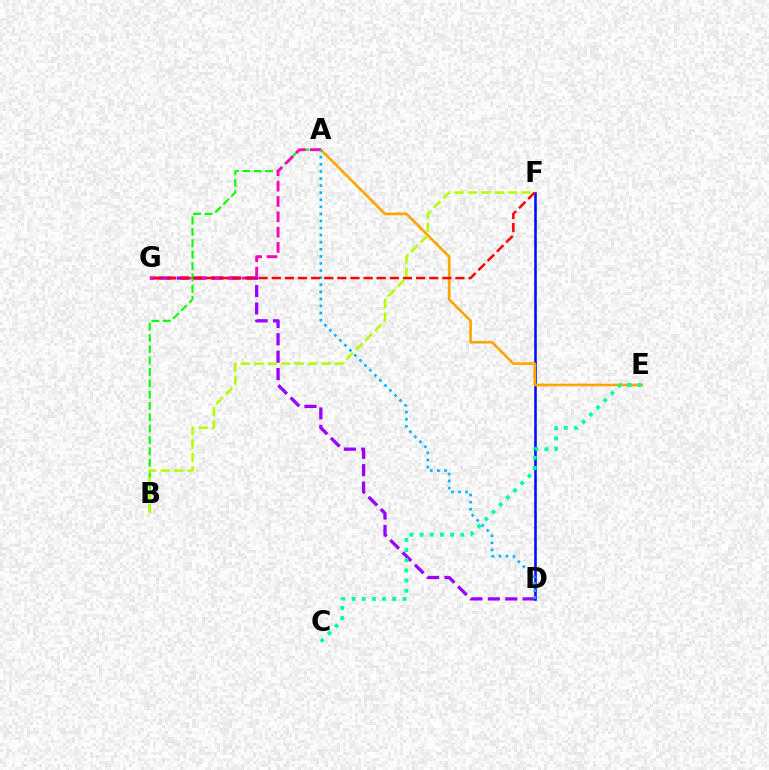{('D', 'G'): [{'color': '#9b00ff', 'line_style': 'dashed', 'thickness': 2.36}], ('D', 'F'): [{'color': '#0010ff', 'line_style': 'solid', 'thickness': 1.85}], ('A', 'E'): [{'color': '#ffa500', 'line_style': 'solid', 'thickness': 1.93}], ('A', 'B'): [{'color': '#08ff00', 'line_style': 'dashed', 'thickness': 1.54}], ('A', 'G'): [{'color': '#ff00bd', 'line_style': 'dashed', 'thickness': 2.08}], ('A', 'D'): [{'color': '#00b5ff', 'line_style': 'dotted', 'thickness': 1.92}], ('B', 'F'): [{'color': '#b3ff00', 'line_style': 'dashed', 'thickness': 1.82}], ('C', 'E'): [{'color': '#00ff9d', 'line_style': 'dotted', 'thickness': 2.76}], ('F', 'G'): [{'color': '#ff0000', 'line_style': 'dashed', 'thickness': 1.78}]}